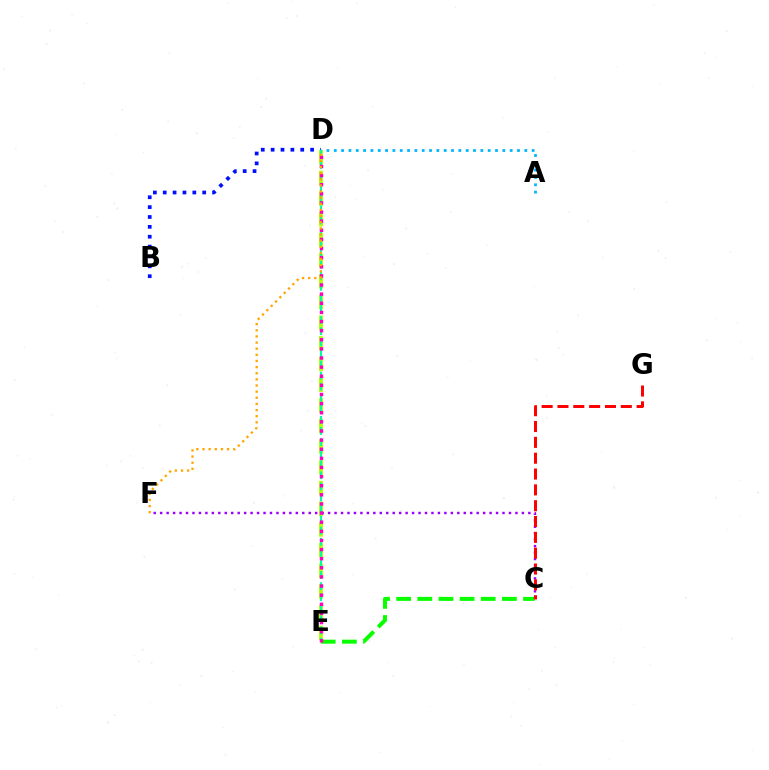{('B', 'D'): [{'color': '#0010ff', 'line_style': 'dotted', 'thickness': 2.68}], ('A', 'D'): [{'color': '#00b5ff', 'line_style': 'dotted', 'thickness': 1.99}], ('C', 'E'): [{'color': '#08ff00', 'line_style': 'dashed', 'thickness': 2.87}], ('D', 'E'): [{'color': '#b3ff00', 'line_style': 'dashed', 'thickness': 2.81}, {'color': '#00ff9d', 'line_style': 'dashed', 'thickness': 1.51}, {'color': '#ff00bd', 'line_style': 'dotted', 'thickness': 2.48}], ('C', 'F'): [{'color': '#9b00ff', 'line_style': 'dotted', 'thickness': 1.75}], ('C', 'G'): [{'color': '#ff0000', 'line_style': 'dashed', 'thickness': 2.15}], ('D', 'F'): [{'color': '#ffa500', 'line_style': 'dotted', 'thickness': 1.67}]}